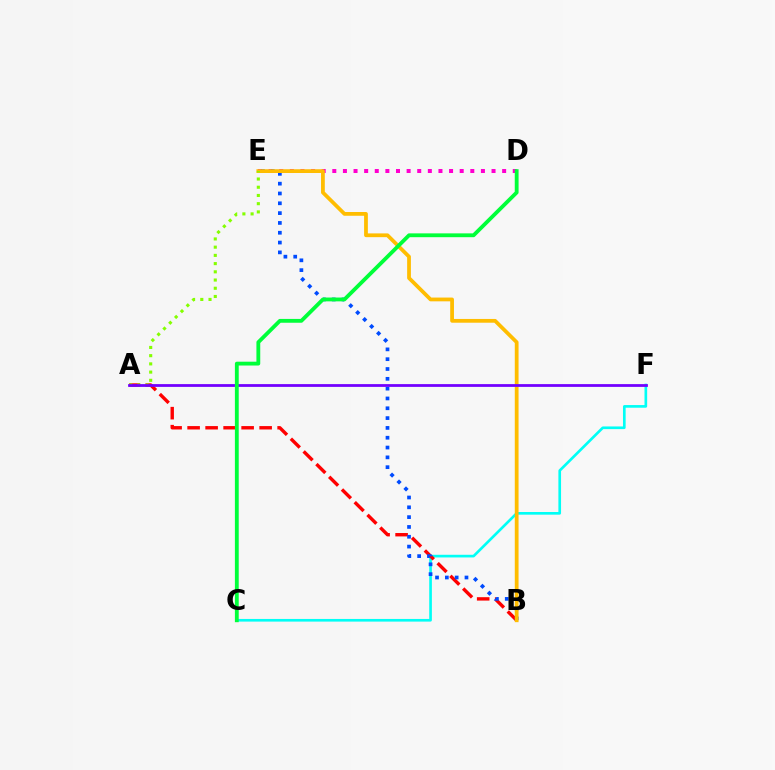{('D', 'E'): [{'color': '#ff00cf', 'line_style': 'dotted', 'thickness': 2.88}], ('C', 'F'): [{'color': '#00fff6', 'line_style': 'solid', 'thickness': 1.91}], ('A', 'B'): [{'color': '#ff0000', 'line_style': 'dashed', 'thickness': 2.45}], ('B', 'E'): [{'color': '#004bff', 'line_style': 'dotted', 'thickness': 2.67}, {'color': '#ffbd00', 'line_style': 'solid', 'thickness': 2.71}], ('A', 'E'): [{'color': '#84ff00', 'line_style': 'dotted', 'thickness': 2.23}], ('A', 'F'): [{'color': '#7200ff', 'line_style': 'solid', 'thickness': 2.0}], ('C', 'D'): [{'color': '#00ff39', 'line_style': 'solid', 'thickness': 2.75}]}